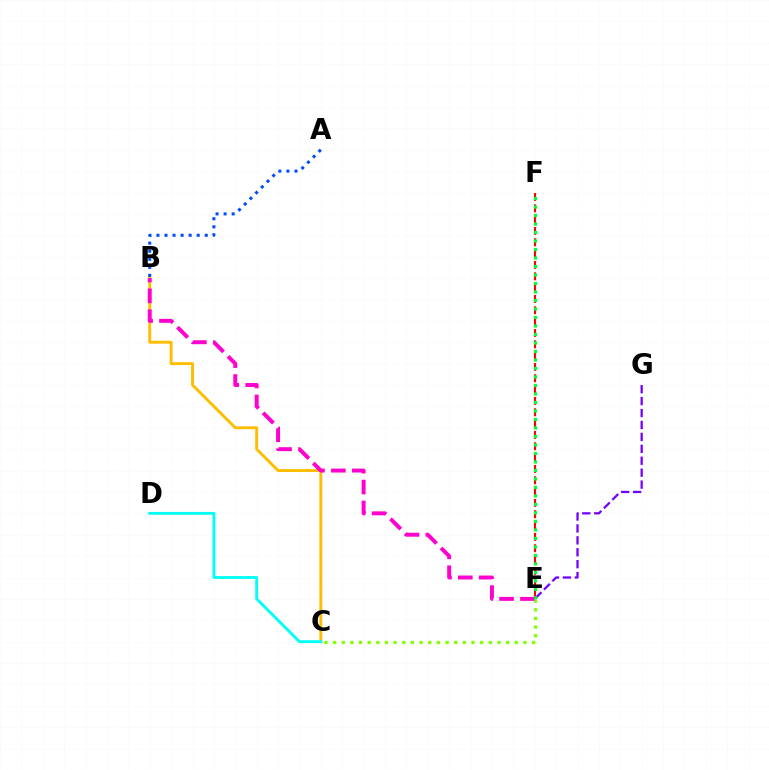{('E', 'F'): [{'color': '#ff0000', 'line_style': 'dashed', 'thickness': 1.54}, {'color': '#00ff39', 'line_style': 'dotted', 'thickness': 2.31}], ('C', 'E'): [{'color': '#84ff00', 'line_style': 'dotted', 'thickness': 2.35}], ('B', 'C'): [{'color': '#ffbd00', 'line_style': 'solid', 'thickness': 2.09}], ('A', 'B'): [{'color': '#004bff', 'line_style': 'dotted', 'thickness': 2.19}], ('C', 'D'): [{'color': '#00fff6', 'line_style': 'solid', 'thickness': 2.04}], ('B', 'E'): [{'color': '#ff00cf', 'line_style': 'dashed', 'thickness': 2.84}], ('E', 'G'): [{'color': '#7200ff', 'line_style': 'dashed', 'thickness': 1.62}]}